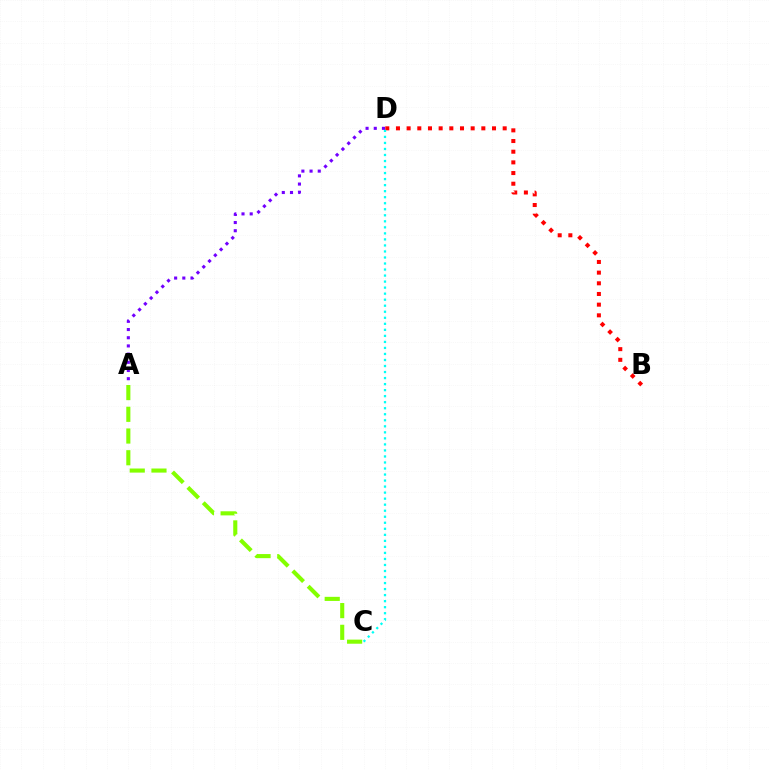{('B', 'D'): [{'color': '#ff0000', 'line_style': 'dotted', 'thickness': 2.9}], ('C', 'D'): [{'color': '#00fff6', 'line_style': 'dotted', 'thickness': 1.64}], ('A', 'C'): [{'color': '#84ff00', 'line_style': 'dashed', 'thickness': 2.95}], ('A', 'D'): [{'color': '#7200ff', 'line_style': 'dotted', 'thickness': 2.23}]}